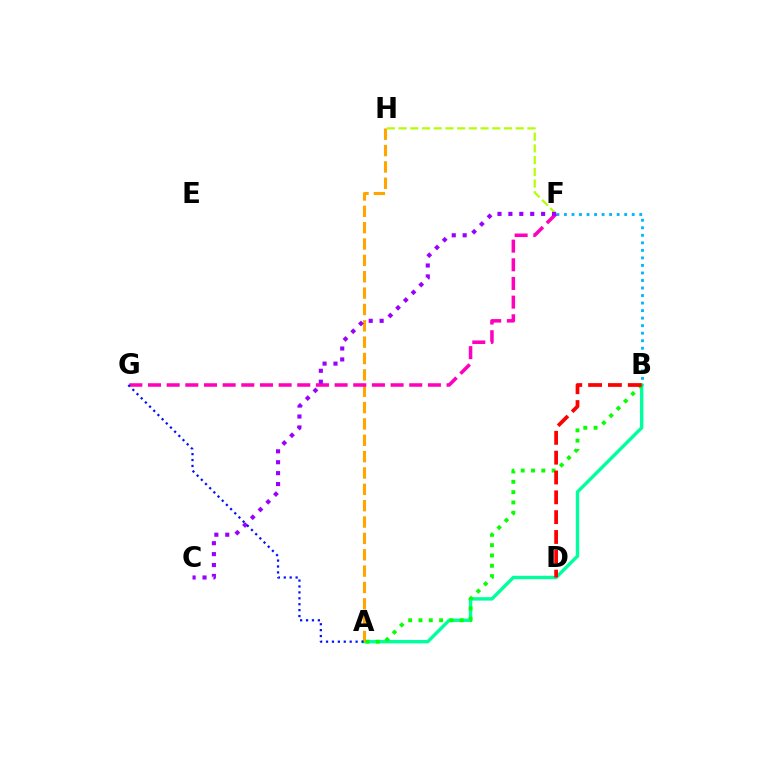{('F', 'H'): [{'color': '#b3ff00', 'line_style': 'dashed', 'thickness': 1.59}], ('A', 'B'): [{'color': '#00ff9d', 'line_style': 'solid', 'thickness': 2.45}, {'color': '#08ff00', 'line_style': 'dotted', 'thickness': 2.8}], ('B', 'F'): [{'color': '#00b5ff', 'line_style': 'dotted', 'thickness': 2.05}], ('A', 'H'): [{'color': '#ffa500', 'line_style': 'dashed', 'thickness': 2.22}], ('F', 'G'): [{'color': '#ff00bd', 'line_style': 'dashed', 'thickness': 2.54}], ('C', 'F'): [{'color': '#9b00ff', 'line_style': 'dotted', 'thickness': 2.97}], ('A', 'G'): [{'color': '#0010ff', 'line_style': 'dotted', 'thickness': 1.61}], ('B', 'D'): [{'color': '#ff0000', 'line_style': 'dashed', 'thickness': 2.69}]}